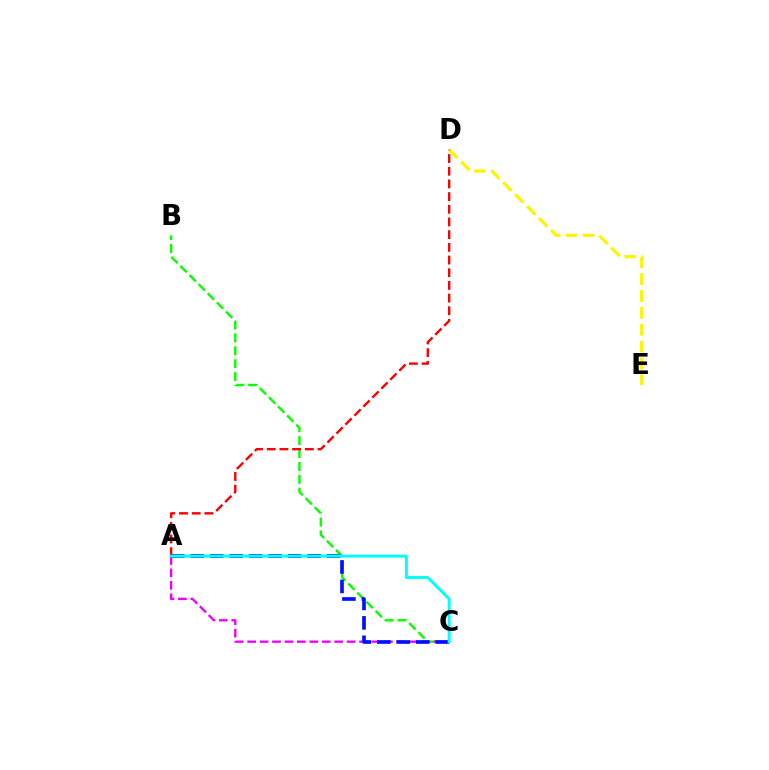{('D', 'E'): [{'color': '#fcf500', 'line_style': 'dashed', 'thickness': 2.29}], ('B', 'C'): [{'color': '#08ff00', 'line_style': 'dashed', 'thickness': 1.75}], ('A', 'D'): [{'color': '#ff0000', 'line_style': 'dashed', 'thickness': 1.72}], ('A', 'C'): [{'color': '#ee00ff', 'line_style': 'dashed', 'thickness': 1.69}, {'color': '#0010ff', 'line_style': 'dashed', 'thickness': 2.65}, {'color': '#00fff6', 'line_style': 'solid', 'thickness': 2.11}]}